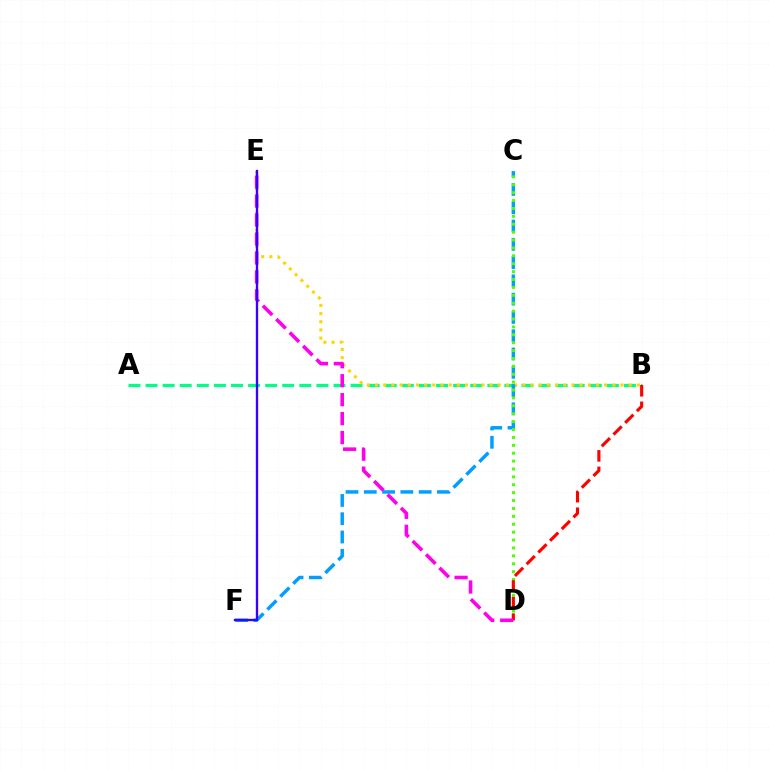{('A', 'B'): [{'color': '#00ff86', 'line_style': 'dashed', 'thickness': 2.32}], ('B', 'E'): [{'color': '#ffd500', 'line_style': 'dotted', 'thickness': 2.22}], ('C', 'F'): [{'color': '#009eff', 'line_style': 'dashed', 'thickness': 2.48}], ('C', 'D'): [{'color': '#4fff00', 'line_style': 'dotted', 'thickness': 2.15}], ('B', 'D'): [{'color': '#ff0000', 'line_style': 'dashed', 'thickness': 2.25}], ('D', 'E'): [{'color': '#ff00ed', 'line_style': 'dashed', 'thickness': 2.58}], ('E', 'F'): [{'color': '#3700ff', 'line_style': 'solid', 'thickness': 1.69}]}